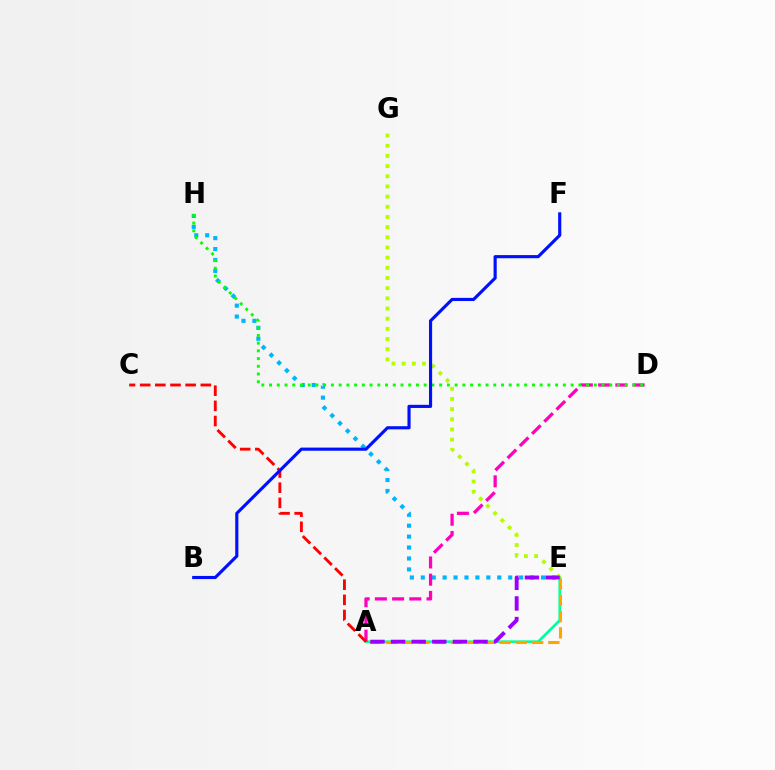{('A', 'E'): [{'color': '#00ff9d', 'line_style': 'solid', 'thickness': 1.89}, {'color': '#ffa500', 'line_style': 'dashed', 'thickness': 2.21}, {'color': '#9b00ff', 'line_style': 'dashed', 'thickness': 2.8}], ('E', 'H'): [{'color': '#00b5ff', 'line_style': 'dotted', 'thickness': 2.97}], ('E', 'G'): [{'color': '#b3ff00', 'line_style': 'dotted', 'thickness': 2.76}], ('A', 'D'): [{'color': '#ff00bd', 'line_style': 'dashed', 'thickness': 2.34}], ('A', 'C'): [{'color': '#ff0000', 'line_style': 'dashed', 'thickness': 2.06}], ('D', 'H'): [{'color': '#08ff00', 'line_style': 'dotted', 'thickness': 2.1}], ('B', 'F'): [{'color': '#0010ff', 'line_style': 'solid', 'thickness': 2.26}]}